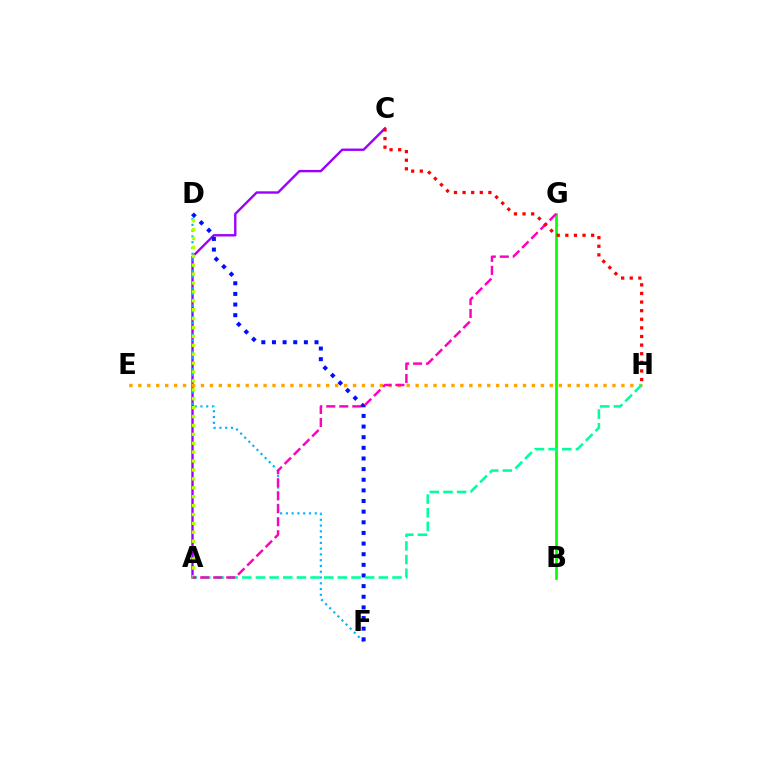{('A', 'C'): [{'color': '#9b00ff', 'line_style': 'solid', 'thickness': 1.71}], ('B', 'G'): [{'color': '#08ff00', 'line_style': 'solid', 'thickness': 1.96}], ('D', 'F'): [{'color': '#00b5ff', 'line_style': 'dotted', 'thickness': 1.57}, {'color': '#0010ff', 'line_style': 'dotted', 'thickness': 2.89}], ('E', 'H'): [{'color': '#ffa500', 'line_style': 'dotted', 'thickness': 2.43}], ('A', 'D'): [{'color': '#b3ff00', 'line_style': 'dotted', 'thickness': 2.42}], ('A', 'H'): [{'color': '#00ff9d', 'line_style': 'dashed', 'thickness': 1.85}], ('A', 'G'): [{'color': '#ff00bd', 'line_style': 'dashed', 'thickness': 1.77}], ('C', 'H'): [{'color': '#ff0000', 'line_style': 'dotted', 'thickness': 2.34}]}